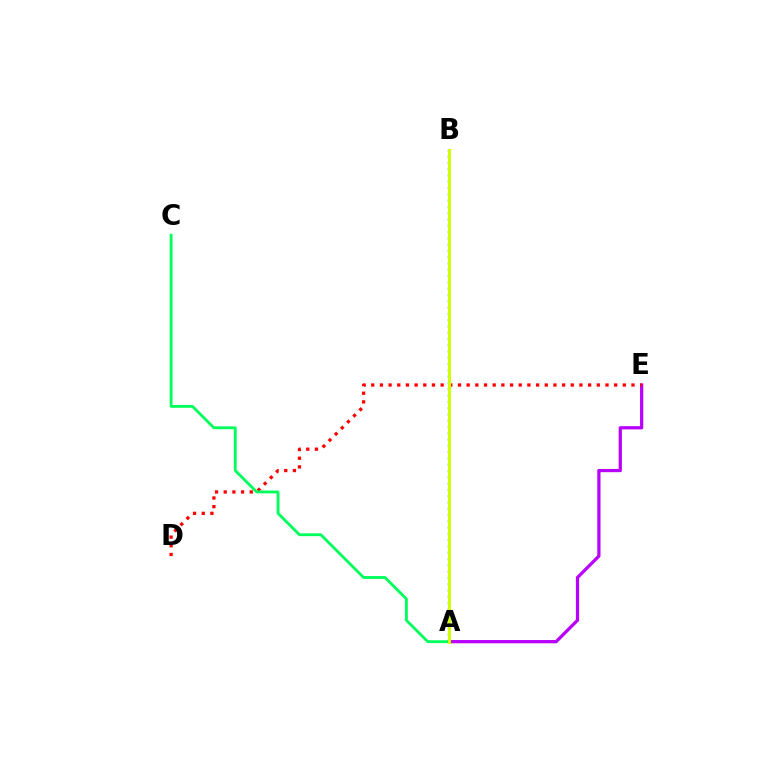{('A', 'E'): [{'color': '#b900ff', 'line_style': 'solid', 'thickness': 2.33}], ('D', 'E'): [{'color': '#ff0000', 'line_style': 'dotted', 'thickness': 2.36}], ('A', 'B'): [{'color': '#0074ff', 'line_style': 'dotted', 'thickness': 1.71}, {'color': '#d1ff00', 'line_style': 'solid', 'thickness': 2.17}], ('A', 'C'): [{'color': '#00ff5c', 'line_style': 'solid', 'thickness': 2.05}]}